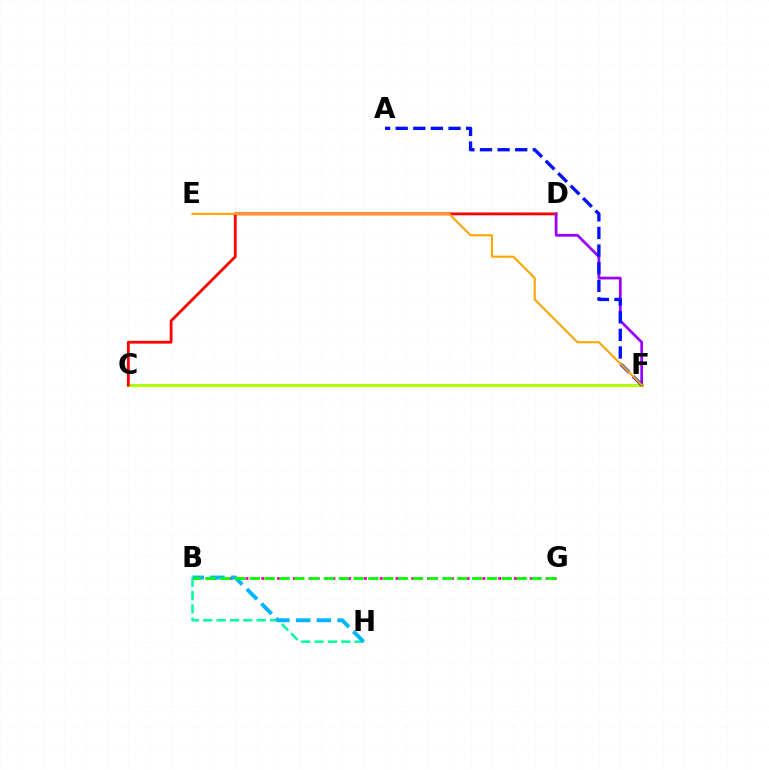{('B', 'H'): [{'color': '#00ff9d', 'line_style': 'dashed', 'thickness': 1.81}, {'color': '#00b5ff', 'line_style': 'dashed', 'thickness': 2.81}], ('B', 'G'): [{'color': '#ff00bd', 'line_style': 'dotted', 'thickness': 2.15}, {'color': '#08ff00', 'line_style': 'dashed', 'thickness': 2.01}], ('C', 'F'): [{'color': '#b3ff00', 'line_style': 'solid', 'thickness': 2.25}], ('C', 'D'): [{'color': '#ff0000', 'line_style': 'solid', 'thickness': 2.02}], ('D', 'F'): [{'color': '#9b00ff', 'line_style': 'solid', 'thickness': 1.96}], ('A', 'F'): [{'color': '#0010ff', 'line_style': 'dashed', 'thickness': 2.39}], ('E', 'F'): [{'color': '#ffa500', 'line_style': 'solid', 'thickness': 1.51}]}